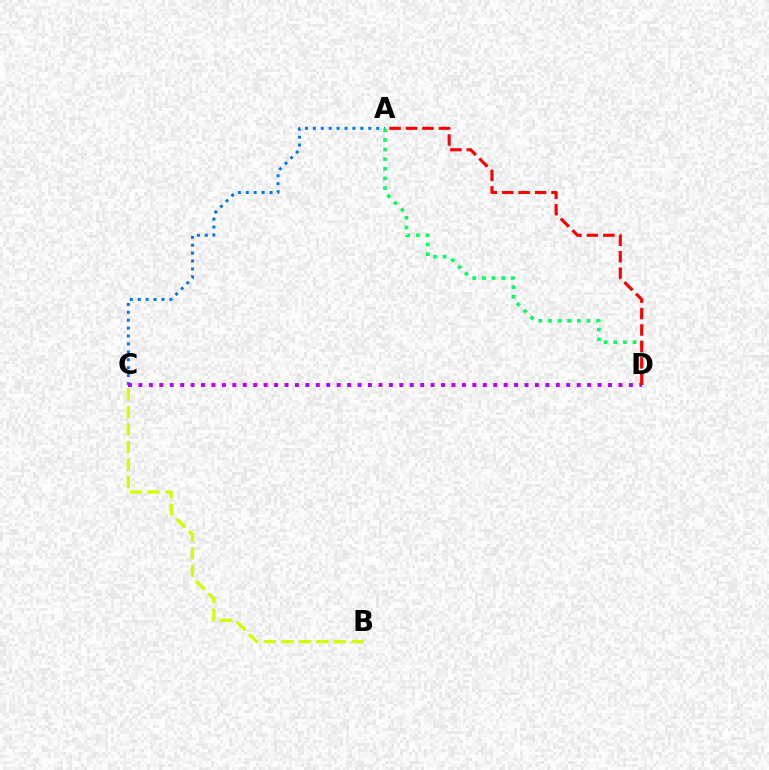{('A', 'C'): [{'color': '#0074ff', 'line_style': 'dotted', 'thickness': 2.15}], ('C', 'D'): [{'color': '#b900ff', 'line_style': 'dotted', 'thickness': 2.84}], ('A', 'D'): [{'color': '#00ff5c', 'line_style': 'dotted', 'thickness': 2.62}, {'color': '#ff0000', 'line_style': 'dashed', 'thickness': 2.23}], ('B', 'C'): [{'color': '#d1ff00', 'line_style': 'dashed', 'thickness': 2.38}]}